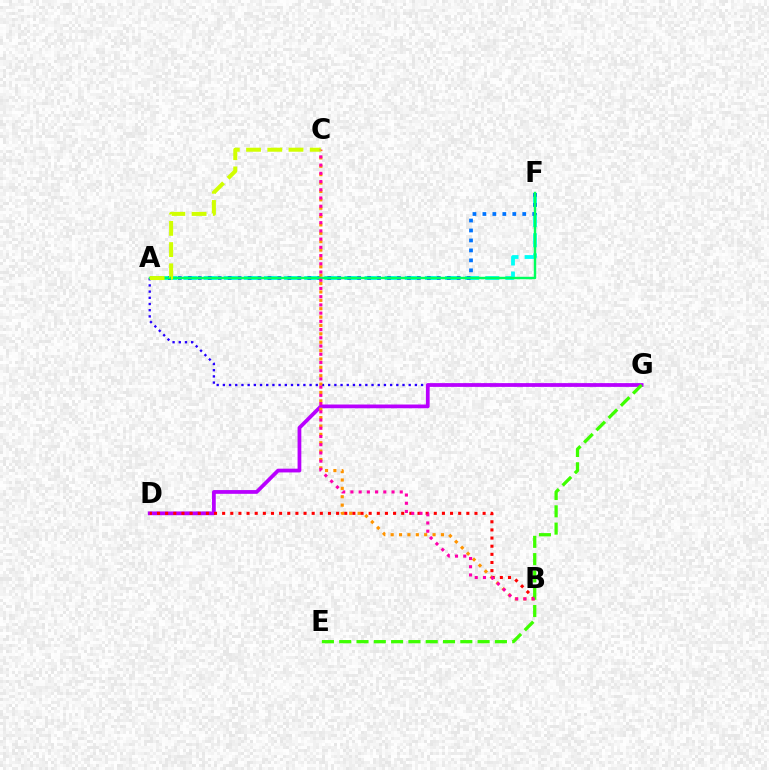{('A', 'G'): [{'color': '#2500ff', 'line_style': 'dotted', 'thickness': 1.68}], ('A', 'F'): [{'color': '#00fff6', 'line_style': 'dashed', 'thickness': 2.73}, {'color': '#0074ff', 'line_style': 'dotted', 'thickness': 2.71}, {'color': '#00ff5c', 'line_style': 'solid', 'thickness': 1.75}], ('D', 'G'): [{'color': '#b900ff', 'line_style': 'solid', 'thickness': 2.7}], ('B', 'C'): [{'color': '#ff9400', 'line_style': 'dotted', 'thickness': 2.28}, {'color': '#ff00ac', 'line_style': 'dotted', 'thickness': 2.23}], ('B', 'D'): [{'color': '#ff0000', 'line_style': 'dotted', 'thickness': 2.21}], ('E', 'G'): [{'color': '#3dff00', 'line_style': 'dashed', 'thickness': 2.35}], ('A', 'C'): [{'color': '#d1ff00', 'line_style': 'dashed', 'thickness': 2.88}]}